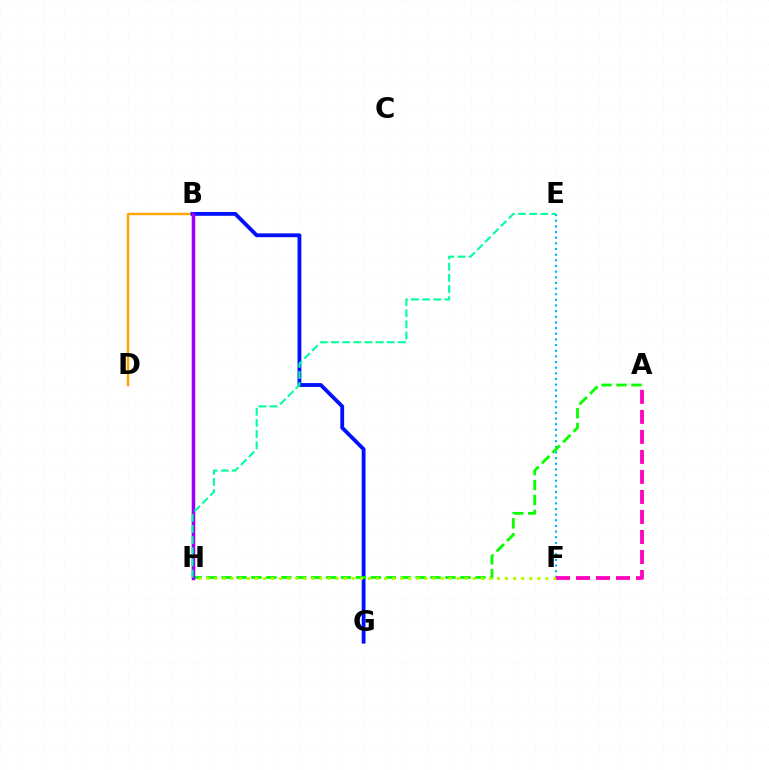{('B', 'D'): [{'color': '#ffa500', 'line_style': 'solid', 'thickness': 1.73}], ('E', 'F'): [{'color': '#00b5ff', 'line_style': 'dotted', 'thickness': 1.54}], ('B', 'G'): [{'color': '#0010ff', 'line_style': 'solid', 'thickness': 2.75}], ('A', 'H'): [{'color': '#08ff00', 'line_style': 'dashed', 'thickness': 2.03}], ('F', 'H'): [{'color': '#b3ff00', 'line_style': 'dotted', 'thickness': 2.19}], ('B', 'H'): [{'color': '#ff0000', 'line_style': 'solid', 'thickness': 1.58}, {'color': '#9b00ff', 'line_style': 'solid', 'thickness': 2.51}], ('E', 'H'): [{'color': '#00ff9d', 'line_style': 'dashed', 'thickness': 1.52}], ('A', 'F'): [{'color': '#ff00bd', 'line_style': 'dashed', 'thickness': 2.72}]}